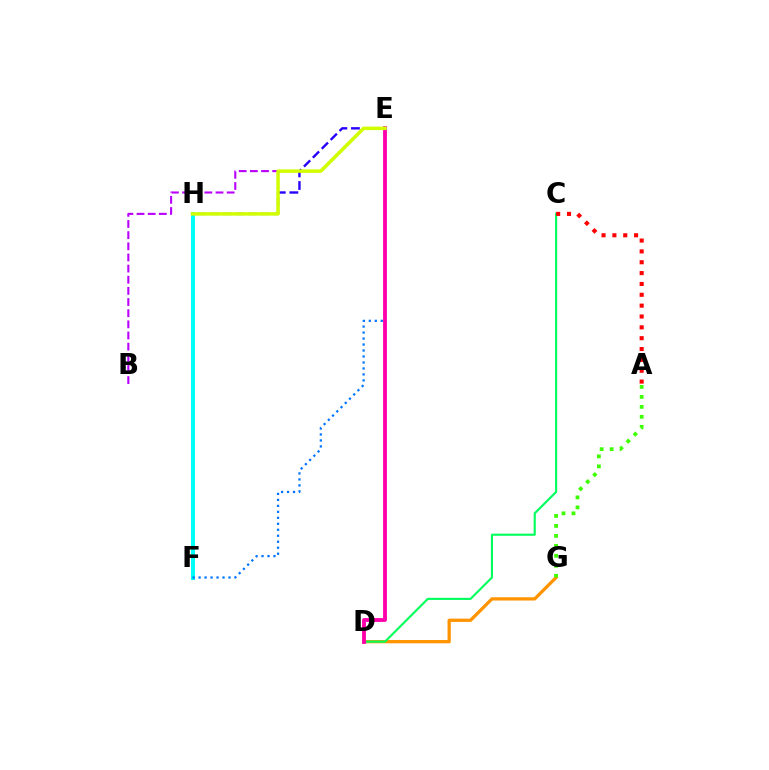{('F', 'H'): [{'color': '#00fff6', 'line_style': 'solid', 'thickness': 2.87}], ('B', 'E'): [{'color': '#b900ff', 'line_style': 'dashed', 'thickness': 1.51}], ('D', 'G'): [{'color': '#ff9400', 'line_style': 'solid', 'thickness': 2.35}], ('E', 'H'): [{'color': '#2500ff', 'line_style': 'dashed', 'thickness': 1.71}, {'color': '#d1ff00', 'line_style': 'solid', 'thickness': 2.52}], ('C', 'D'): [{'color': '#00ff5c', 'line_style': 'solid', 'thickness': 1.53}], ('A', 'C'): [{'color': '#ff0000', 'line_style': 'dotted', 'thickness': 2.95}], ('E', 'F'): [{'color': '#0074ff', 'line_style': 'dotted', 'thickness': 1.62}], ('D', 'E'): [{'color': '#ff00ac', 'line_style': 'solid', 'thickness': 2.76}], ('A', 'G'): [{'color': '#3dff00', 'line_style': 'dotted', 'thickness': 2.71}]}